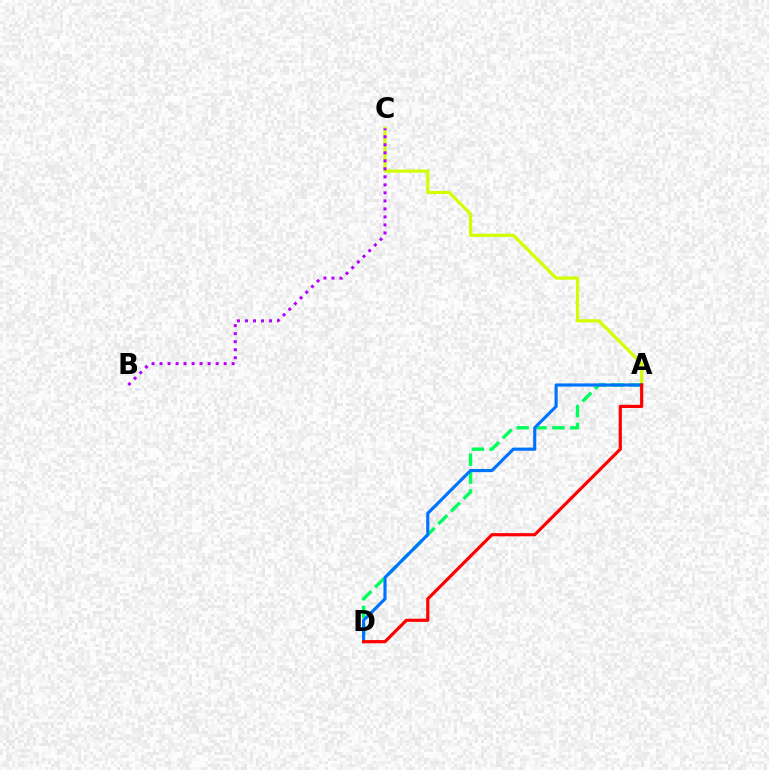{('A', 'D'): [{'color': '#00ff5c', 'line_style': 'dashed', 'thickness': 2.43}, {'color': '#0074ff', 'line_style': 'solid', 'thickness': 2.28}, {'color': '#ff0000', 'line_style': 'solid', 'thickness': 2.28}], ('A', 'C'): [{'color': '#d1ff00', 'line_style': 'solid', 'thickness': 2.29}], ('B', 'C'): [{'color': '#b900ff', 'line_style': 'dotted', 'thickness': 2.18}]}